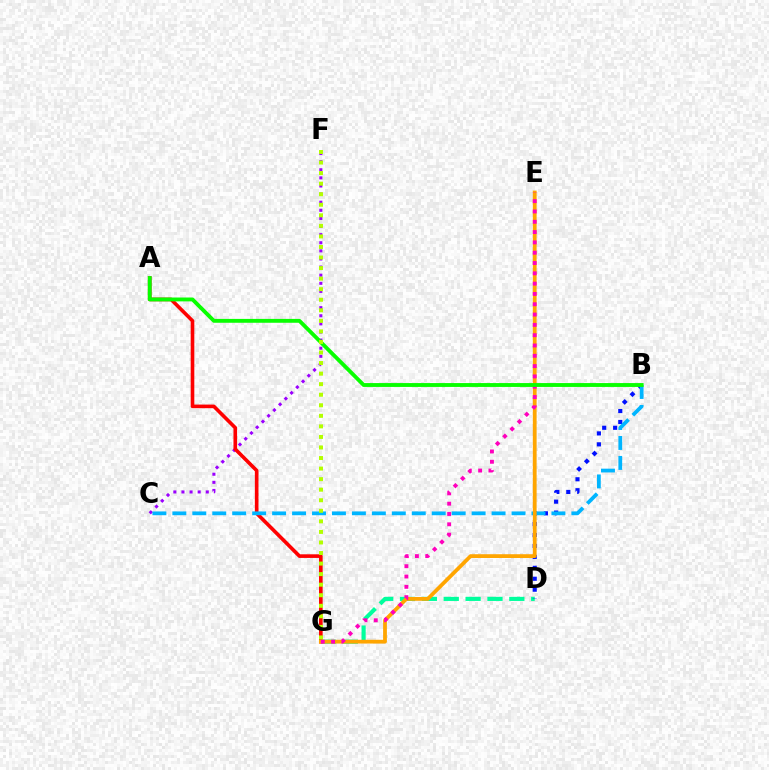{('C', 'F'): [{'color': '#9b00ff', 'line_style': 'dotted', 'thickness': 2.2}], ('D', 'G'): [{'color': '#00ff9d', 'line_style': 'dashed', 'thickness': 2.97}], ('A', 'G'): [{'color': '#ff0000', 'line_style': 'solid', 'thickness': 2.61}], ('B', 'D'): [{'color': '#0010ff', 'line_style': 'dotted', 'thickness': 2.97}], ('B', 'C'): [{'color': '#00b5ff', 'line_style': 'dashed', 'thickness': 2.71}], ('E', 'G'): [{'color': '#ffa500', 'line_style': 'solid', 'thickness': 2.72}, {'color': '#ff00bd', 'line_style': 'dotted', 'thickness': 2.8}], ('A', 'B'): [{'color': '#08ff00', 'line_style': 'solid', 'thickness': 2.78}], ('F', 'G'): [{'color': '#b3ff00', 'line_style': 'dotted', 'thickness': 2.87}]}